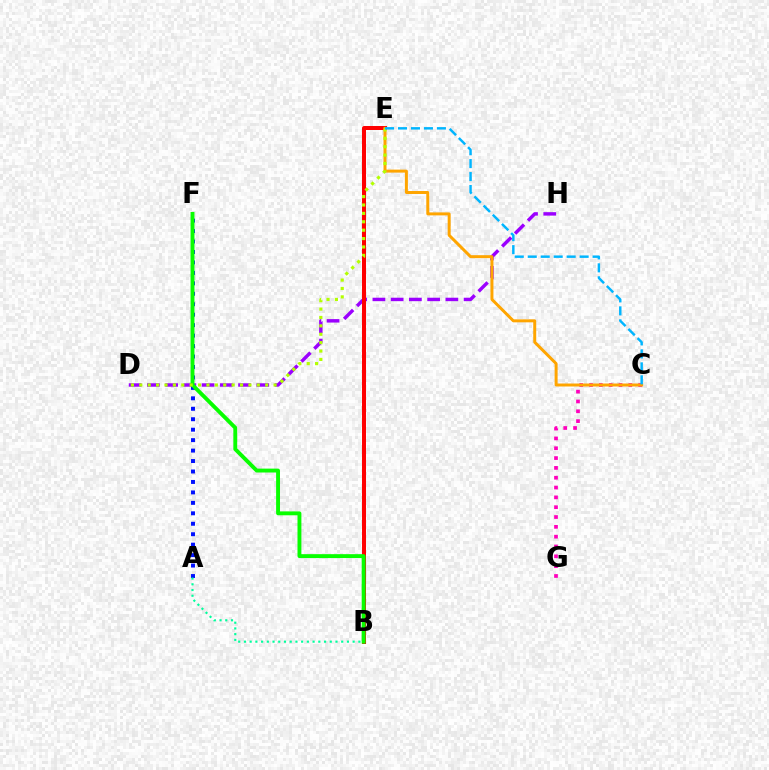{('D', 'H'): [{'color': '#9b00ff', 'line_style': 'dashed', 'thickness': 2.48}], ('C', 'G'): [{'color': '#ff00bd', 'line_style': 'dotted', 'thickness': 2.67}], ('B', 'E'): [{'color': '#ff0000', 'line_style': 'solid', 'thickness': 2.88}], ('C', 'E'): [{'color': '#ffa500', 'line_style': 'solid', 'thickness': 2.14}, {'color': '#00b5ff', 'line_style': 'dashed', 'thickness': 1.76}], ('A', 'F'): [{'color': '#0010ff', 'line_style': 'dotted', 'thickness': 2.84}], ('A', 'B'): [{'color': '#00ff9d', 'line_style': 'dotted', 'thickness': 1.55}], ('B', 'F'): [{'color': '#08ff00', 'line_style': 'solid', 'thickness': 2.8}], ('D', 'E'): [{'color': '#b3ff00', 'line_style': 'dotted', 'thickness': 2.28}]}